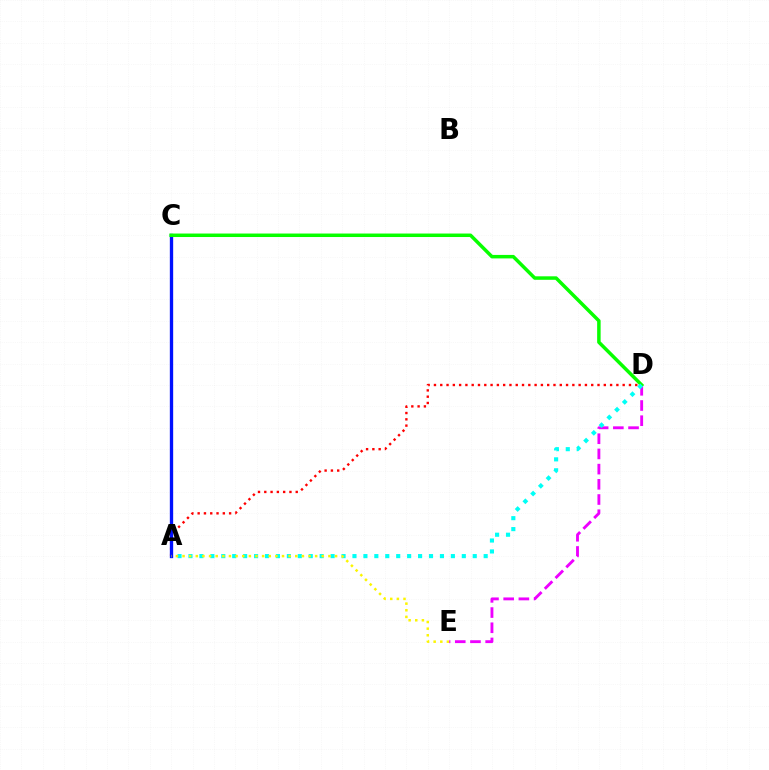{('D', 'E'): [{'color': '#ee00ff', 'line_style': 'dashed', 'thickness': 2.06}], ('A', 'D'): [{'color': '#ff0000', 'line_style': 'dotted', 'thickness': 1.71}, {'color': '#00fff6', 'line_style': 'dotted', 'thickness': 2.97}], ('A', 'C'): [{'color': '#0010ff', 'line_style': 'solid', 'thickness': 2.4}], ('C', 'D'): [{'color': '#08ff00', 'line_style': 'solid', 'thickness': 2.51}], ('A', 'E'): [{'color': '#fcf500', 'line_style': 'dotted', 'thickness': 1.8}]}